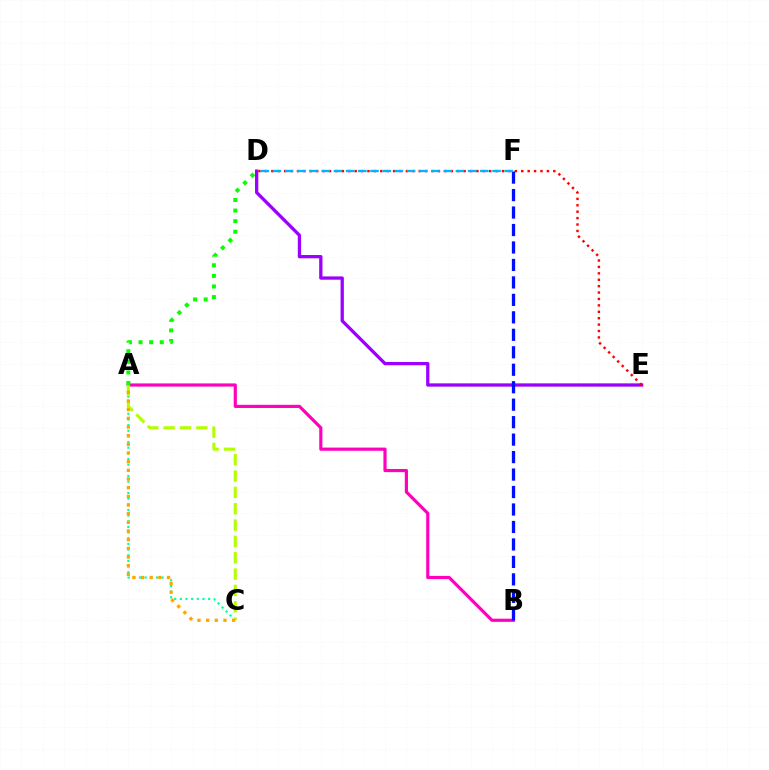{('A', 'C'): [{'color': '#00ff9d', 'line_style': 'dotted', 'thickness': 1.54}, {'color': '#b3ff00', 'line_style': 'dashed', 'thickness': 2.22}, {'color': '#ffa500', 'line_style': 'dotted', 'thickness': 2.36}], ('A', 'B'): [{'color': '#ff00bd', 'line_style': 'solid', 'thickness': 2.28}], ('A', 'D'): [{'color': '#08ff00', 'line_style': 'dotted', 'thickness': 2.88}], ('D', 'E'): [{'color': '#9b00ff', 'line_style': 'solid', 'thickness': 2.37}, {'color': '#ff0000', 'line_style': 'dotted', 'thickness': 1.74}], ('B', 'F'): [{'color': '#0010ff', 'line_style': 'dashed', 'thickness': 2.37}], ('D', 'F'): [{'color': '#00b5ff', 'line_style': 'dashed', 'thickness': 1.66}]}